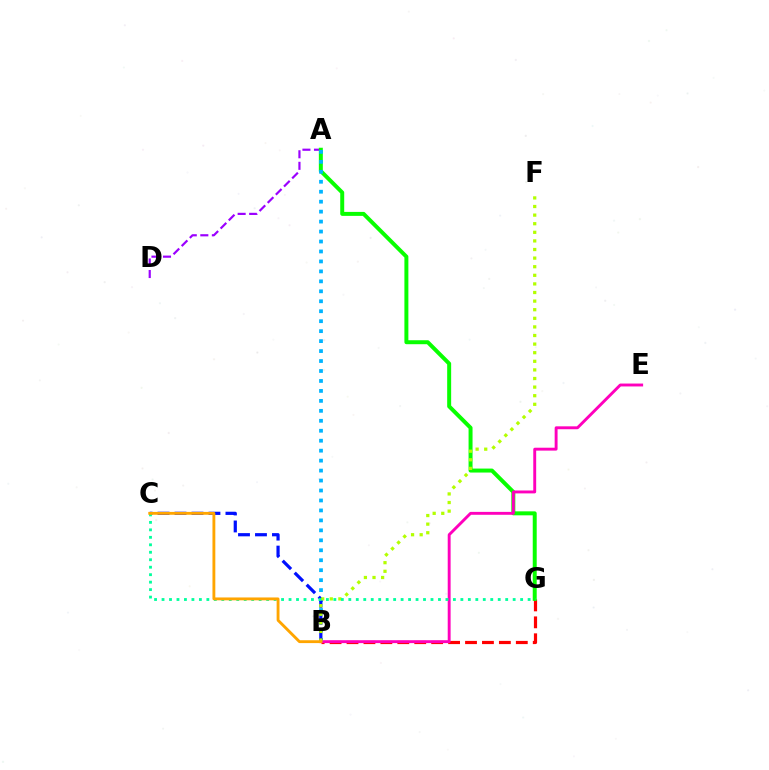{('A', 'D'): [{'color': '#9b00ff', 'line_style': 'dashed', 'thickness': 1.57}], ('B', 'G'): [{'color': '#ff0000', 'line_style': 'dashed', 'thickness': 2.3}], ('A', 'G'): [{'color': '#08ff00', 'line_style': 'solid', 'thickness': 2.86}], ('A', 'B'): [{'color': '#00b5ff', 'line_style': 'dotted', 'thickness': 2.71}], ('B', 'C'): [{'color': '#0010ff', 'line_style': 'dashed', 'thickness': 2.31}, {'color': '#ffa500', 'line_style': 'solid', 'thickness': 2.06}], ('B', 'E'): [{'color': '#ff00bd', 'line_style': 'solid', 'thickness': 2.09}], ('B', 'F'): [{'color': '#b3ff00', 'line_style': 'dotted', 'thickness': 2.34}], ('C', 'G'): [{'color': '#00ff9d', 'line_style': 'dotted', 'thickness': 2.03}]}